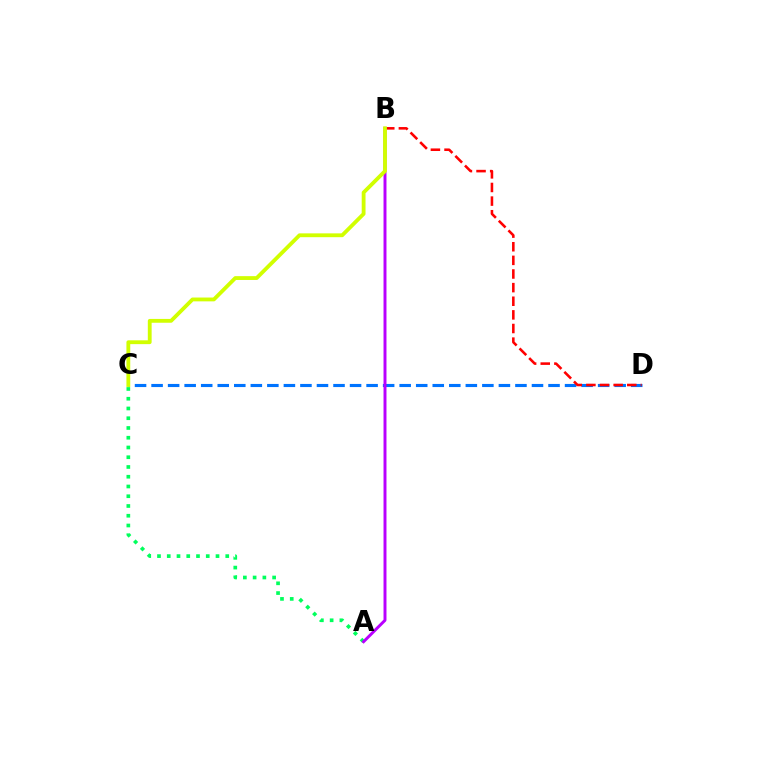{('C', 'D'): [{'color': '#0074ff', 'line_style': 'dashed', 'thickness': 2.25}], ('A', 'C'): [{'color': '#00ff5c', 'line_style': 'dotted', 'thickness': 2.65}], ('A', 'B'): [{'color': '#b900ff', 'line_style': 'solid', 'thickness': 2.13}], ('B', 'D'): [{'color': '#ff0000', 'line_style': 'dashed', 'thickness': 1.85}], ('B', 'C'): [{'color': '#d1ff00', 'line_style': 'solid', 'thickness': 2.75}]}